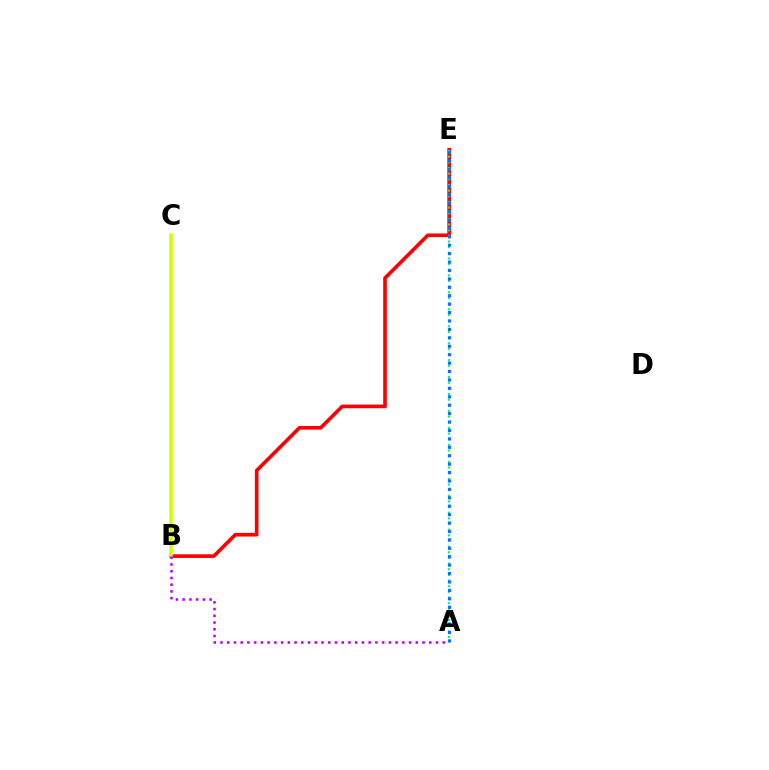{('B', 'E'): [{'color': '#ff0000', 'line_style': 'solid', 'thickness': 2.63}], ('A', 'E'): [{'color': '#00ff5c', 'line_style': 'dotted', 'thickness': 1.54}, {'color': '#0074ff', 'line_style': 'dotted', 'thickness': 2.29}], ('B', 'C'): [{'color': '#d1ff00', 'line_style': 'solid', 'thickness': 2.6}], ('A', 'B'): [{'color': '#b900ff', 'line_style': 'dotted', 'thickness': 1.83}]}